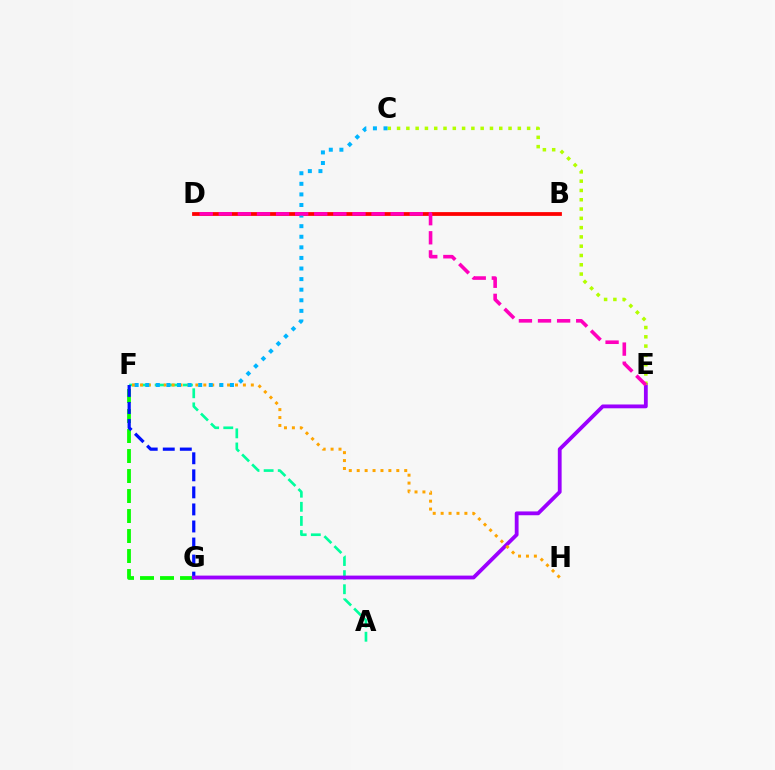{('B', 'D'): [{'color': '#ff0000', 'line_style': 'solid', 'thickness': 2.72}], ('F', 'G'): [{'color': '#08ff00', 'line_style': 'dashed', 'thickness': 2.72}, {'color': '#0010ff', 'line_style': 'dashed', 'thickness': 2.32}], ('A', 'F'): [{'color': '#00ff9d', 'line_style': 'dashed', 'thickness': 1.92}], ('E', 'G'): [{'color': '#9b00ff', 'line_style': 'solid', 'thickness': 2.74}], ('F', 'H'): [{'color': '#ffa500', 'line_style': 'dotted', 'thickness': 2.15}], ('C', 'E'): [{'color': '#b3ff00', 'line_style': 'dotted', 'thickness': 2.52}], ('C', 'F'): [{'color': '#00b5ff', 'line_style': 'dotted', 'thickness': 2.88}], ('D', 'E'): [{'color': '#ff00bd', 'line_style': 'dashed', 'thickness': 2.59}]}